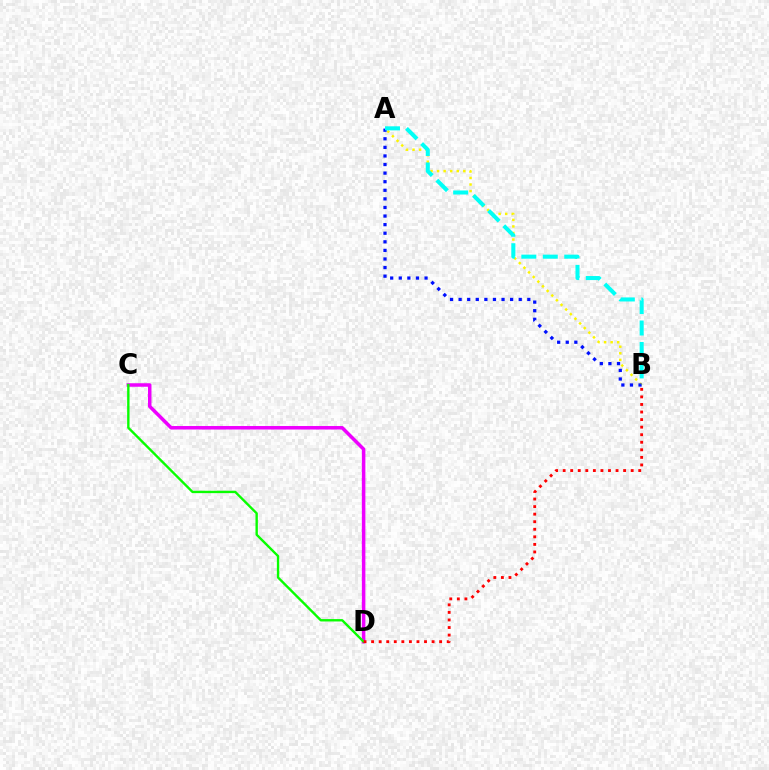{('A', 'B'): [{'color': '#fcf500', 'line_style': 'dotted', 'thickness': 1.78}, {'color': '#0010ff', 'line_style': 'dotted', 'thickness': 2.33}, {'color': '#00fff6', 'line_style': 'dashed', 'thickness': 2.91}], ('C', 'D'): [{'color': '#ee00ff', 'line_style': 'solid', 'thickness': 2.53}, {'color': '#08ff00', 'line_style': 'solid', 'thickness': 1.71}], ('B', 'D'): [{'color': '#ff0000', 'line_style': 'dotted', 'thickness': 2.05}]}